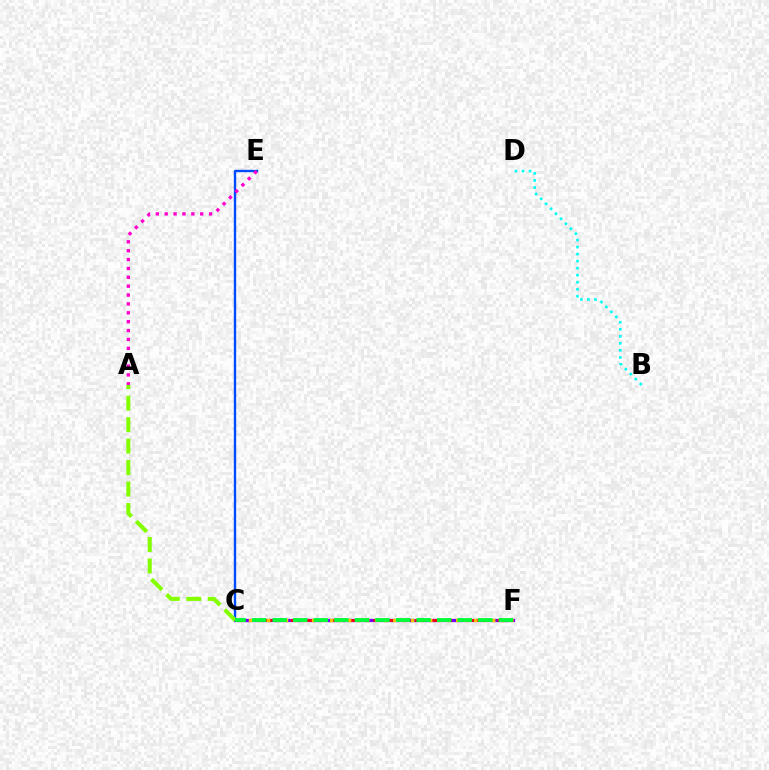{('C', 'F'): [{'color': '#7200ff', 'line_style': 'solid', 'thickness': 2.34}, {'color': '#ff0000', 'line_style': 'dashed', 'thickness': 1.87}, {'color': '#ffbd00', 'line_style': 'dotted', 'thickness': 2.45}, {'color': '#00ff39', 'line_style': 'dashed', 'thickness': 2.79}], ('C', 'E'): [{'color': '#004bff', 'line_style': 'solid', 'thickness': 1.7}], ('A', 'E'): [{'color': '#ff00cf', 'line_style': 'dotted', 'thickness': 2.41}], ('B', 'D'): [{'color': '#00fff6', 'line_style': 'dotted', 'thickness': 1.91}], ('A', 'C'): [{'color': '#84ff00', 'line_style': 'dashed', 'thickness': 2.92}]}